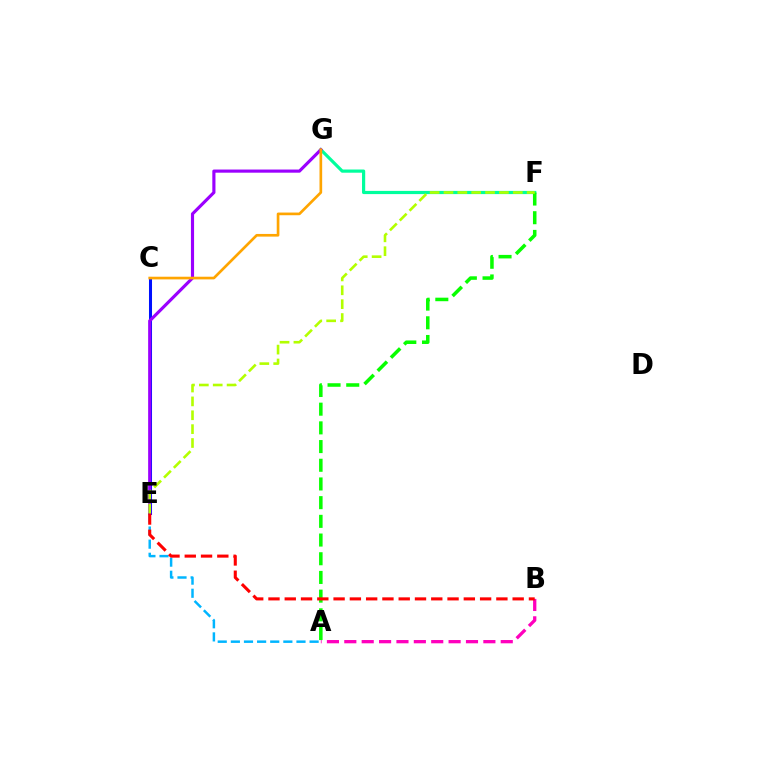{('A', 'B'): [{'color': '#ff00bd', 'line_style': 'dashed', 'thickness': 2.36}], ('F', 'G'): [{'color': '#00ff9d', 'line_style': 'solid', 'thickness': 2.3}], ('C', 'E'): [{'color': '#0010ff', 'line_style': 'solid', 'thickness': 2.19}], ('E', 'G'): [{'color': '#9b00ff', 'line_style': 'solid', 'thickness': 2.26}], ('A', 'E'): [{'color': '#00b5ff', 'line_style': 'dashed', 'thickness': 1.78}], ('A', 'F'): [{'color': '#08ff00', 'line_style': 'dashed', 'thickness': 2.54}], ('B', 'E'): [{'color': '#ff0000', 'line_style': 'dashed', 'thickness': 2.21}], ('C', 'G'): [{'color': '#ffa500', 'line_style': 'solid', 'thickness': 1.92}], ('E', 'F'): [{'color': '#b3ff00', 'line_style': 'dashed', 'thickness': 1.88}]}